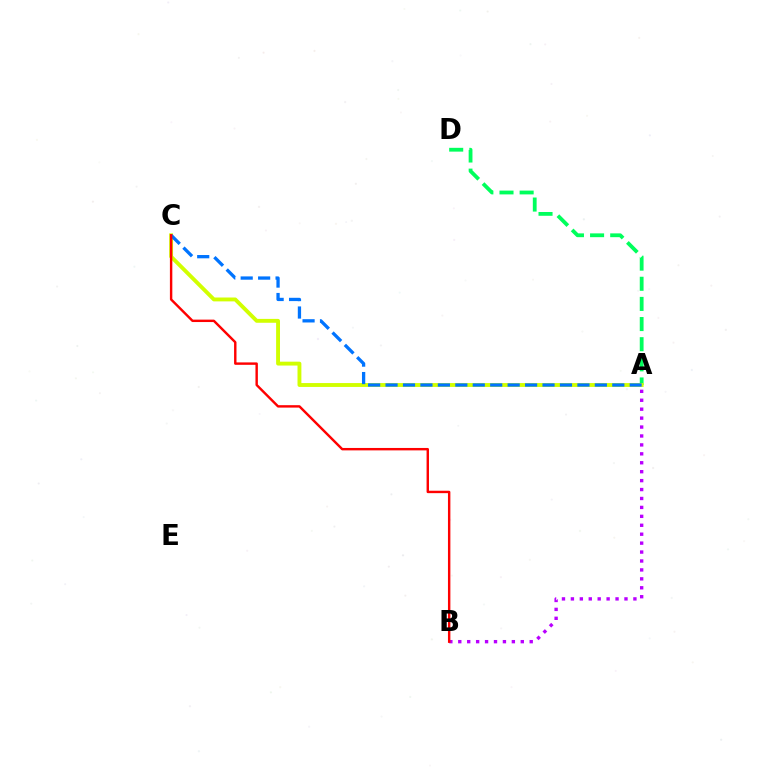{('A', 'B'): [{'color': '#b900ff', 'line_style': 'dotted', 'thickness': 2.43}], ('A', 'D'): [{'color': '#00ff5c', 'line_style': 'dashed', 'thickness': 2.74}], ('A', 'C'): [{'color': '#d1ff00', 'line_style': 'solid', 'thickness': 2.79}, {'color': '#0074ff', 'line_style': 'dashed', 'thickness': 2.37}], ('B', 'C'): [{'color': '#ff0000', 'line_style': 'solid', 'thickness': 1.74}]}